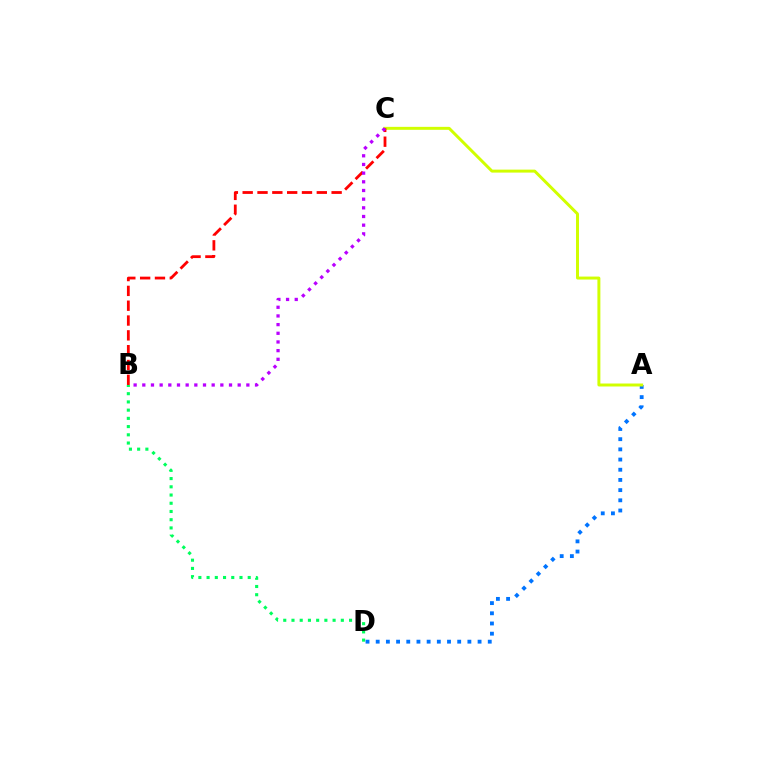{('B', 'D'): [{'color': '#00ff5c', 'line_style': 'dotted', 'thickness': 2.23}], ('A', 'D'): [{'color': '#0074ff', 'line_style': 'dotted', 'thickness': 2.77}], ('A', 'C'): [{'color': '#d1ff00', 'line_style': 'solid', 'thickness': 2.14}], ('B', 'C'): [{'color': '#ff0000', 'line_style': 'dashed', 'thickness': 2.01}, {'color': '#b900ff', 'line_style': 'dotted', 'thickness': 2.36}]}